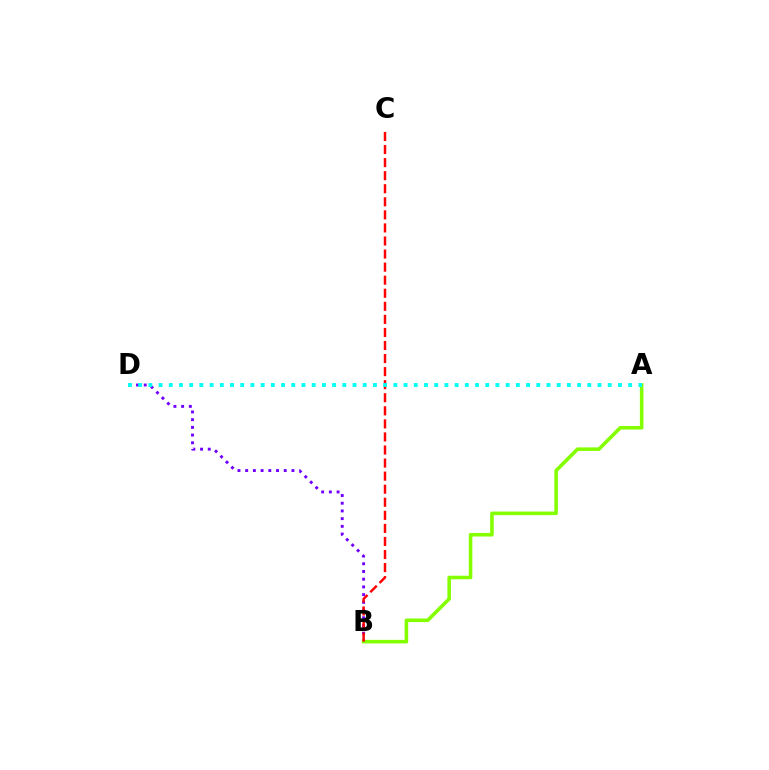{('B', 'D'): [{'color': '#7200ff', 'line_style': 'dotted', 'thickness': 2.1}], ('A', 'B'): [{'color': '#84ff00', 'line_style': 'solid', 'thickness': 2.57}], ('B', 'C'): [{'color': '#ff0000', 'line_style': 'dashed', 'thickness': 1.77}], ('A', 'D'): [{'color': '#00fff6', 'line_style': 'dotted', 'thickness': 2.77}]}